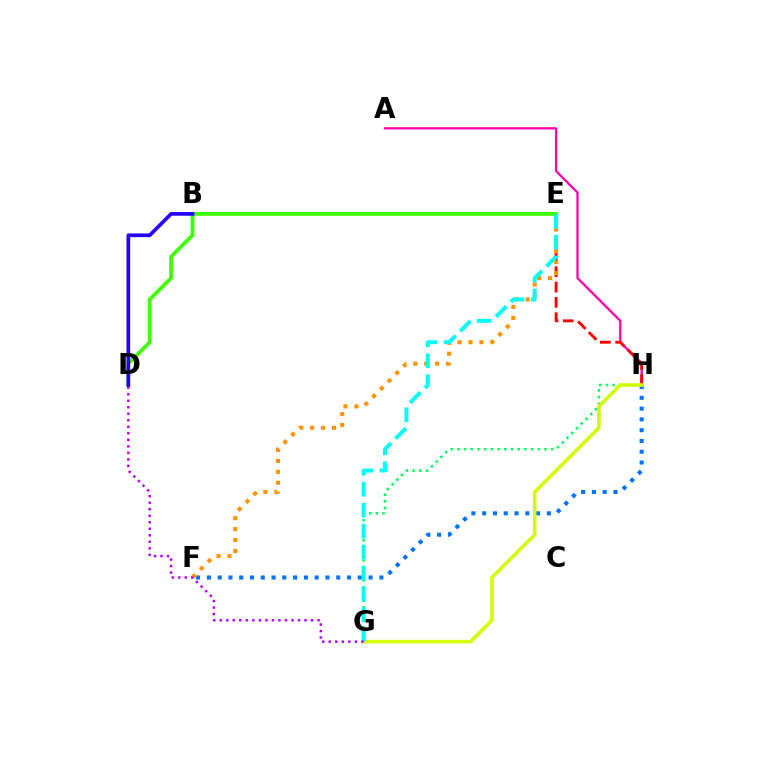{('D', 'E'): [{'color': '#3dff00', 'line_style': 'solid', 'thickness': 2.69}], ('A', 'H'): [{'color': '#ff00ac', 'line_style': 'solid', 'thickness': 1.64}], ('E', 'H'): [{'color': '#ff0000', 'line_style': 'dashed', 'thickness': 2.08}], ('G', 'H'): [{'color': '#00ff5c', 'line_style': 'dotted', 'thickness': 1.82}, {'color': '#d1ff00', 'line_style': 'solid', 'thickness': 2.56}], ('F', 'H'): [{'color': '#0074ff', 'line_style': 'dotted', 'thickness': 2.93}], ('E', 'F'): [{'color': '#ff9400', 'line_style': 'dotted', 'thickness': 2.97}], ('E', 'G'): [{'color': '#00fff6', 'line_style': 'dashed', 'thickness': 2.84}], ('D', 'G'): [{'color': '#b900ff', 'line_style': 'dotted', 'thickness': 1.77}], ('B', 'D'): [{'color': '#2500ff', 'line_style': 'solid', 'thickness': 2.65}]}